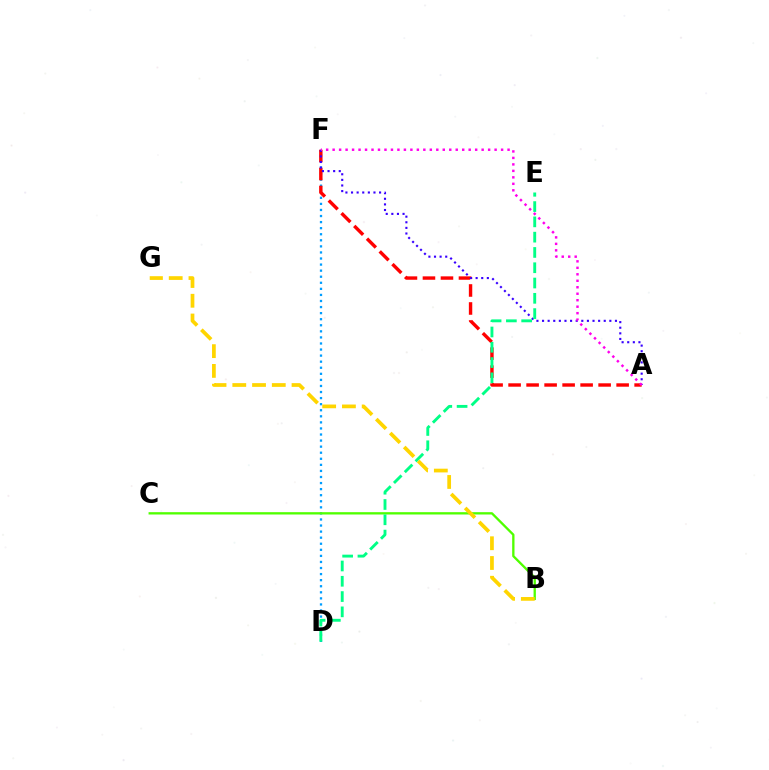{('D', 'F'): [{'color': '#009eff', 'line_style': 'dotted', 'thickness': 1.65}], ('A', 'F'): [{'color': '#ff0000', 'line_style': 'dashed', 'thickness': 2.45}, {'color': '#3700ff', 'line_style': 'dotted', 'thickness': 1.52}, {'color': '#ff00ed', 'line_style': 'dotted', 'thickness': 1.76}], ('B', 'C'): [{'color': '#4fff00', 'line_style': 'solid', 'thickness': 1.67}], ('D', 'E'): [{'color': '#00ff86', 'line_style': 'dashed', 'thickness': 2.08}], ('B', 'G'): [{'color': '#ffd500', 'line_style': 'dashed', 'thickness': 2.68}]}